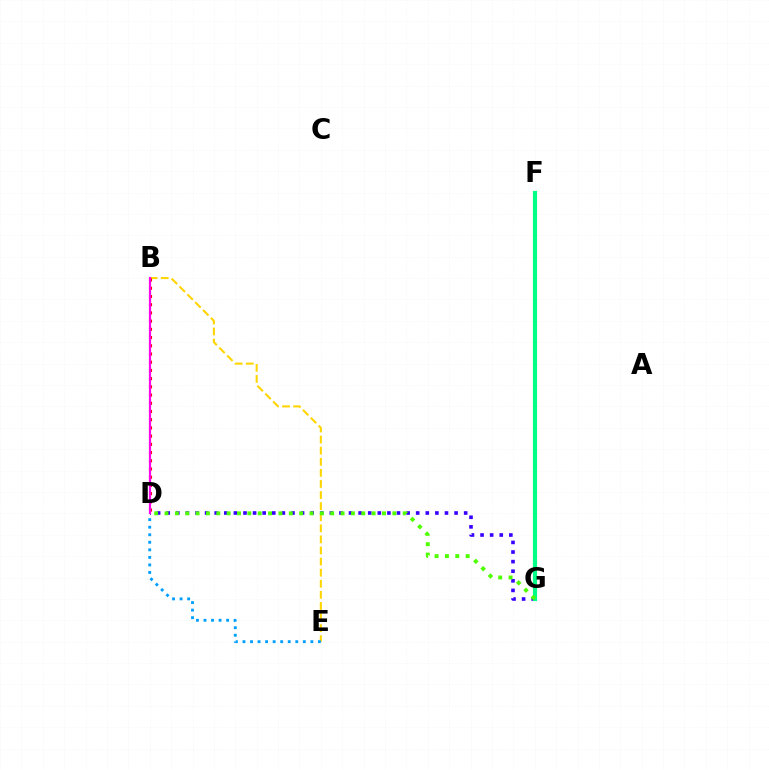{('B', 'E'): [{'color': '#ffd500', 'line_style': 'dashed', 'thickness': 1.51}], ('D', 'G'): [{'color': '#3700ff', 'line_style': 'dotted', 'thickness': 2.61}, {'color': '#4fff00', 'line_style': 'dotted', 'thickness': 2.81}], ('D', 'E'): [{'color': '#009eff', 'line_style': 'dotted', 'thickness': 2.05}], ('B', 'D'): [{'color': '#ff0000', 'line_style': 'dotted', 'thickness': 2.23}, {'color': '#ff00ed', 'line_style': 'solid', 'thickness': 1.57}], ('F', 'G'): [{'color': '#00ff86', 'line_style': 'solid', 'thickness': 2.99}]}